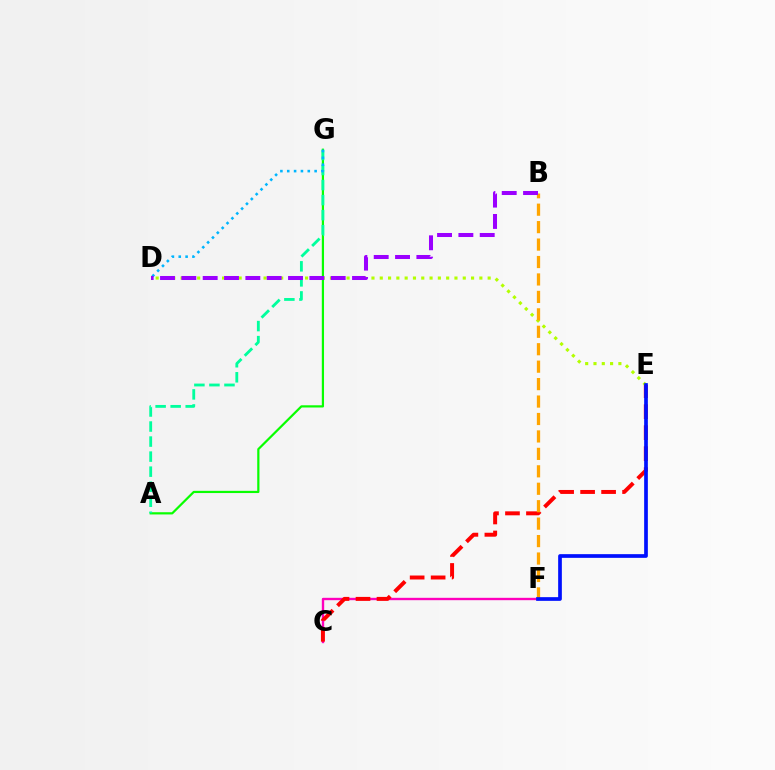{('C', 'F'): [{'color': '#ff00bd', 'line_style': 'solid', 'thickness': 1.7}], ('D', 'E'): [{'color': '#b3ff00', 'line_style': 'dotted', 'thickness': 2.26}], ('C', 'E'): [{'color': '#ff0000', 'line_style': 'dashed', 'thickness': 2.85}], ('B', 'F'): [{'color': '#ffa500', 'line_style': 'dashed', 'thickness': 2.37}], ('A', 'G'): [{'color': '#08ff00', 'line_style': 'solid', 'thickness': 1.59}, {'color': '#00ff9d', 'line_style': 'dashed', 'thickness': 2.04}], ('D', 'G'): [{'color': '#00b5ff', 'line_style': 'dotted', 'thickness': 1.86}], ('B', 'D'): [{'color': '#9b00ff', 'line_style': 'dashed', 'thickness': 2.9}], ('E', 'F'): [{'color': '#0010ff', 'line_style': 'solid', 'thickness': 2.66}]}